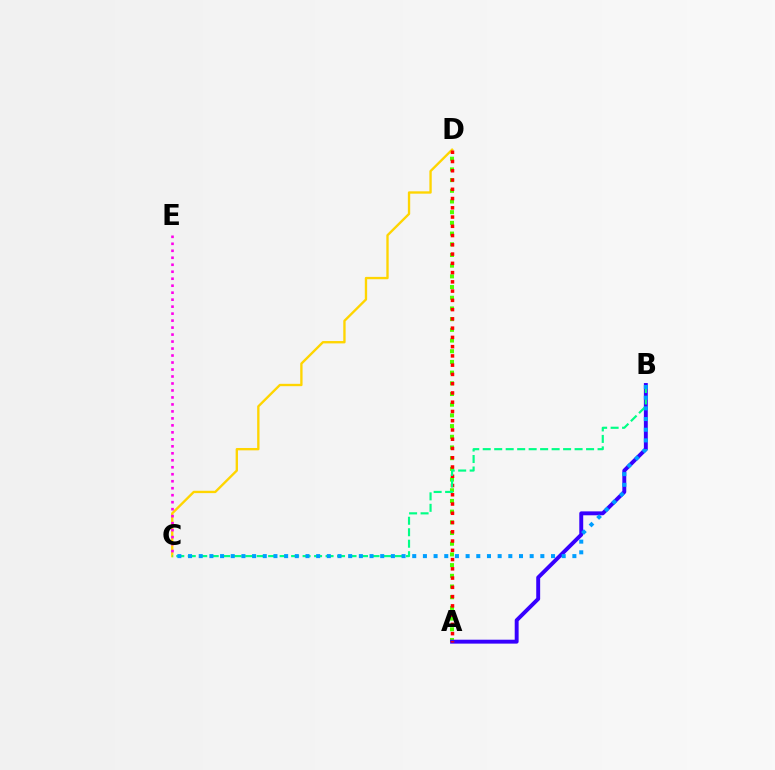{('C', 'D'): [{'color': '#ffd500', 'line_style': 'solid', 'thickness': 1.69}], ('A', 'D'): [{'color': '#4fff00', 'line_style': 'dotted', 'thickness': 2.91}, {'color': '#ff0000', 'line_style': 'dotted', 'thickness': 2.52}], ('A', 'B'): [{'color': '#3700ff', 'line_style': 'solid', 'thickness': 2.82}], ('B', 'C'): [{'color': '#00ff86', 'line_style': 'dashed', 'thickness': 1.56}, {'color': '#009eff', 'line_style': 'dotted', 'thickness': 2.9}], ('C', 'E'): [{'color': '#ff00ed', 'line_style': 'dotted', 'thickness': 1.9}]}